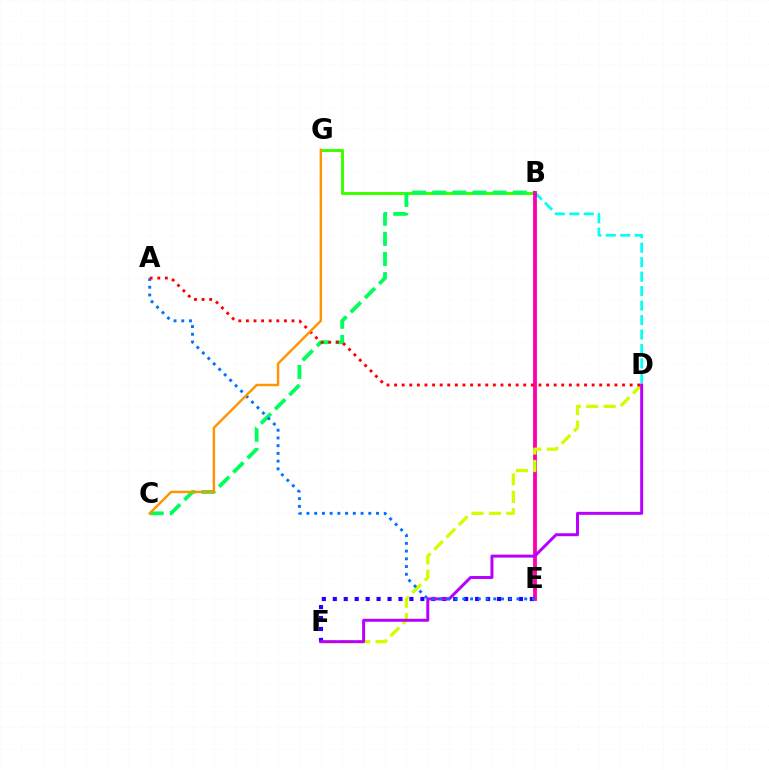{('B', 'G'): [{'color': '#3dff00', 'line_style': 'solid', 'thickness': 2.16}], ('B', 'C'): [{'color': '#00ff5c', 'line_style': 'dashed', 'thickness': 2.73}], ('B', 'D'): [{'color': '#00fff6', 'line_style': 'dashed', 'thickness': 1.96}], ('B', 'E'): [{'color': '#ff00ac', 'line_style': 'solid', 'thickness': 2.76}], ('D', 'F'): [{'color': '#d1ff00', 'line_style': 'dashed', 'thickness': 2.37}, {'color': '#b900ff', 'line_style': 'solid', 'thickness': 2.14}], ('E', 'F'): [{'color': '#2500ff', 'line_style': 'dotted', 'thickness': 2.97}], ('A', 'E'): [{'color': '#0074ff', 'line_style': 'dotted', 'thickness': 2.1}], ('A', 'D'): [{'color': '#ff0000', 'line_style': 'dotted', 'thickness': 2.06}], ('C', 'G'): [{'color': '#ff9400', 'line_style': 'solid', 'thickness': 1.74}]}